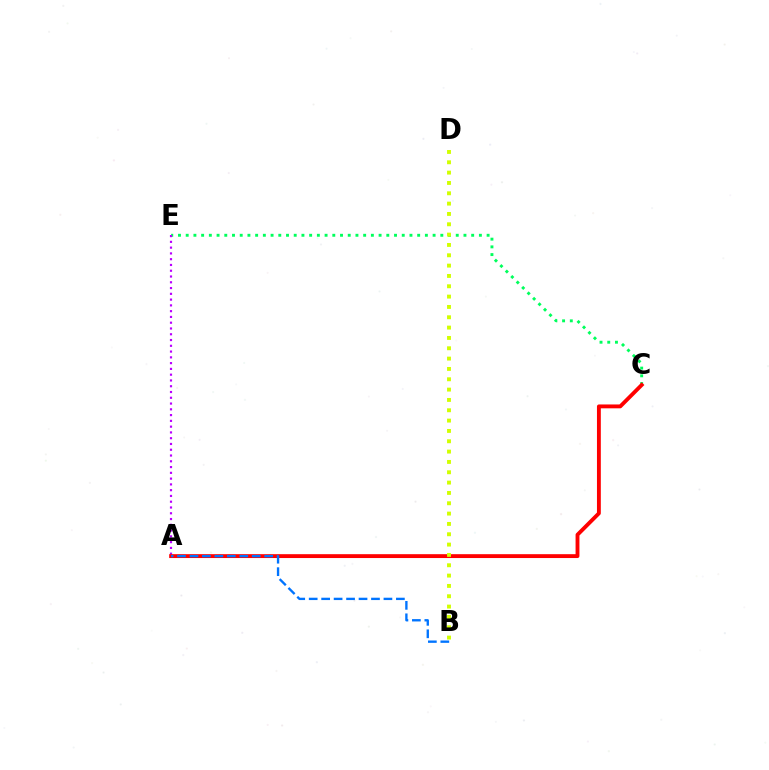{('C', 'E'): [{'color': '#00ff5c', 'line_style': 'dotted', 'thickness': 2.1}], ('A', 'E'): [{'color': '#b900ff', 'line_style': 'dotted', 'thickness': 1.57}], ('A', 'C'): [{'color': '#ff0000', 'line_style': 'solid', 'thickness': 2.78}], ('A', 'B'): [{'color': '#0074ff', 'line_style': 'dashed', 'thickness': 1.69}], ('B', 'D'): [{'color': '#d1ff00', 'line_style': 'dotted', 'thickness': 2.81}]}